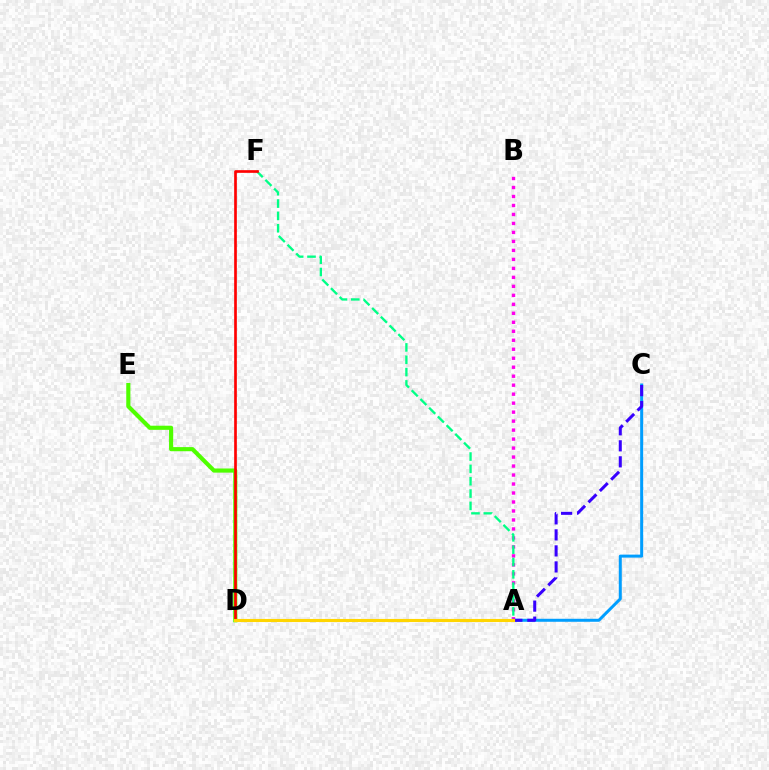{('A', 'B'): [{'color': '#ff00ed', 'line_style': 'dotted', 'thickness': 2.44}], ('A', 'C'): [{'color': '#009eff', 'line_style': 'solid', 'thickness': 2.15}, {'color': '#3700ff', 'line_style': 'dashed', 'thickness': 2.18}], ('A', 'F'): [{'color': '#00ff86', 'line_style': 'dashed', 'thickness': 1.68}], ('D', 'E'): [{'color': '#4fff00', 'line_style': 'solid', 'thickness': 2.97}], ('D', 'F'): [{'color': '#ff0000', 'line_style': 'solid', 'thickness': 1.93}], ('A', 'D'): [{'color': '#ffd500', 'line_style': 'solid', 'thickness': 2.24}]}